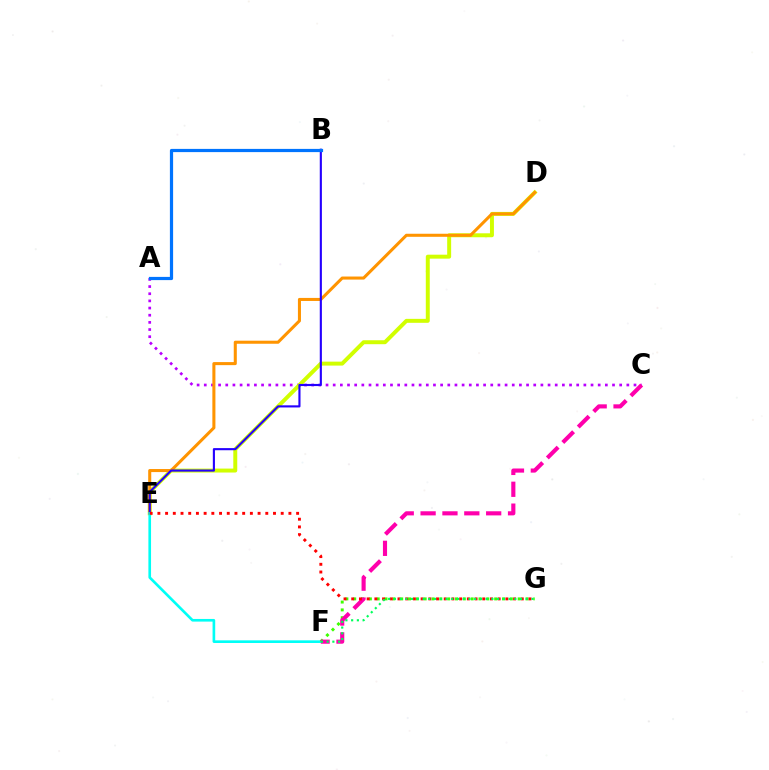{('A', 'C'): [{'color': '#b900ff', 'line_style': 'dotted', 'thickness': 1.95}], ('D', 'E'): [{'color': '#d1ff00', 'line_style': 'solid', 'thickness': 2.85}, {'color': '#ff9400', 'line_style': 'solid', 'thickness': 2.2}], ('B', 'E'): [{'color': '#2500ff', 'line_style': 'solid', 'thickness': 1.53}], ('E', 'F'): [{'color': '#00fff6', 'line_style': 'solid', 'thickness': 1.91}], ('F', 'G'): [{'color': '#3dff00', 'line_style': 'dotted', 'thickness': 2.13}, {'color': '#00ff5c', 'line_style': 'dotted', 'thickness': 1.56}], ('C', 'F'): [{'color': '#ff00ac', 'line_style': 'dashed', 'thickness': 2.97}], ('A', 'B'): [{'color': '#0074ff', 'line_style': 'solid', 'thickness': 2.31}], ('E', 'G'): [{'color': '#ff0000', 'line_style': 'dotted', 'thickness': 2.09}]}